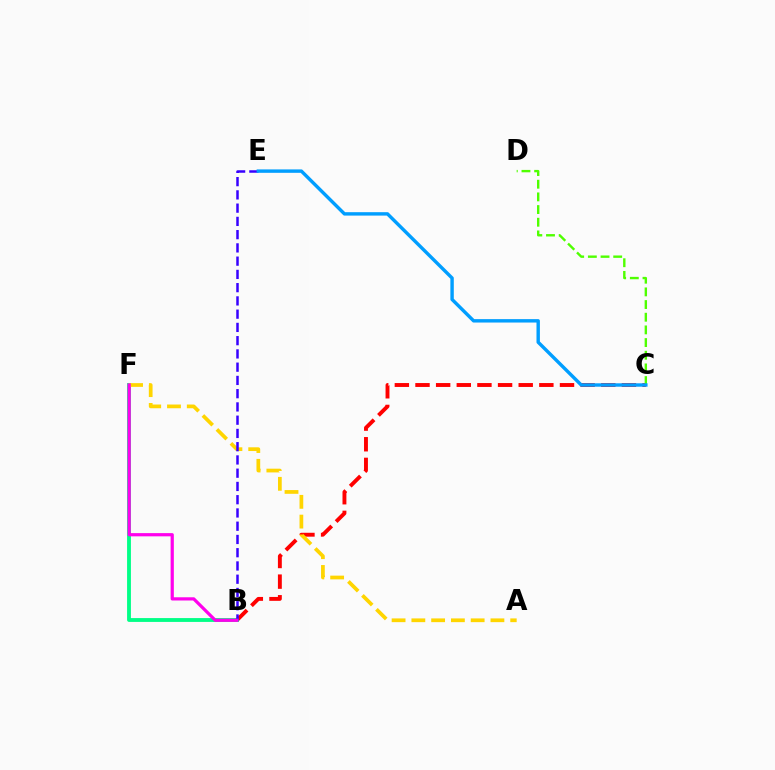{('B', 'C'): [{'color': '#ff0000', 'line_style': 'dashed', 'thickness': 2.8}], ('B', 'F'): [{'color': '#00ff86', 'line_style': 'solid', 'thickness': 2.76}, {'color': '#ff00ed', 'line_style': 'solid', 'thickness': 2.32}], ('C', 'D'): [{'color': '#4fff00', 'line_style': 'dashed', 'thickness': 1.72}], ('A', 'F'): [{'color': '#ffd500', 'line_style': 'dashed', 'thickness': 2.69}], ('B', 'E'): [{'color': '#3700ff', 'line_style': 'dashed', 'thickness': 1.8}], ('C', 'E'): [{'color': '#009eff', 'line_style': 'solid', 'thickness': 2.46}]}